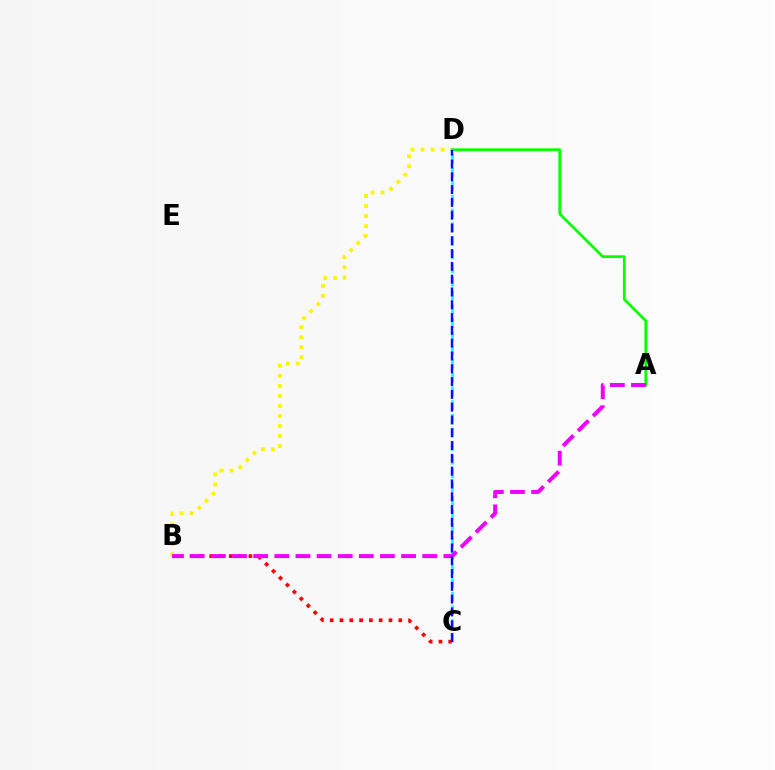{('B', 'C'): [{'color': '#ff0000', 'line_style': 'dotted', 'thickness': 2.66}], ('B', 'D'): [{'color': '#fcf500', 'line_style': 'dotted', 'thickness': 2.73}], ('C', 'D'): [{'color': '#00fff6', 'line_style': 'dashed', 'thickness': 1.86}, {'color': '#0010ff', 'line_style': 'dashed', 'thickness': 1.74}], ('A', 'D'): [{'color': '#08ff00', 'line_style': 'solid', 'thickness': 1.99}], ('A', 'B'): [{'color': '#ee00ff', 'line_style': 'dashed', 'thickness': 2.87}]}